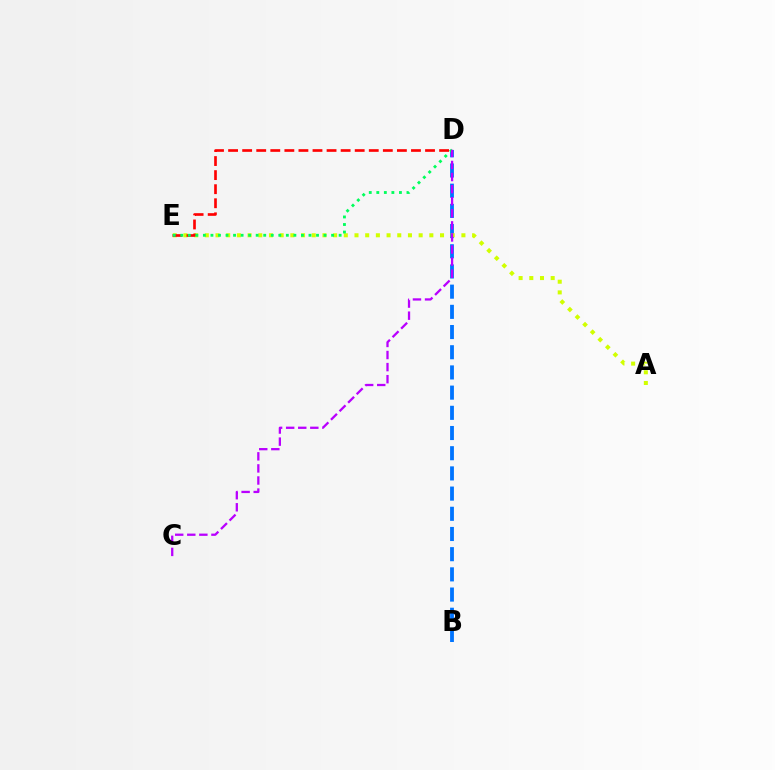{('B', 'D'): [{'color': '#0074ff', 'line_style': 'dashed', 'thickness': 2.74}], ('A', 'E'): [{'color': '#d1ff00', 'line_style': 'dotted', 'thickness': 2.9}], ('D', 'E'): [{'color': '#ff0000', 'line_style': 'dashed', 'thickness': 1.91}, {'color': '#00ff5c', 'line_style': 'dotted', 'thickness': 2.05}], ('C', 'D'): [{'color': '#b900ff', 'line_style': 'dashed', 'thickness': 1.64}]}